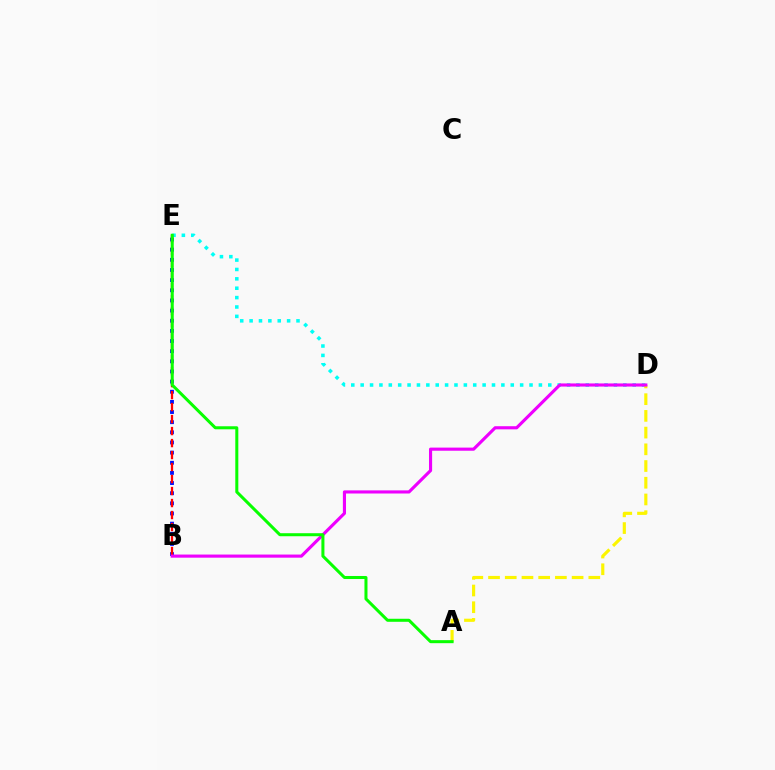{('B', 'E'): [{'color': '#0010ff', 'line_style': 'dotted', 'thickness': 2.76}, {'color': '#ff0000', 'line_style': 'dashed', 'thickness': 1.63}], ('D', 'E'): [{'color': '#00fff6', 'line_style': 'dotted', 'thickness': 2.55}], ('A', 'D'): [{'color': '#fcf500', 'line_style': 'dashed', 'thickness': 2.27}], ('B', 'D'): [{'color': '#ee00ff', 'line_style': 'solid', 'thickness': 2.25}], ('A', 'E'): [{'color': '#08ff00', 'line_style': 'solid', 'thickness': 2.18}]}